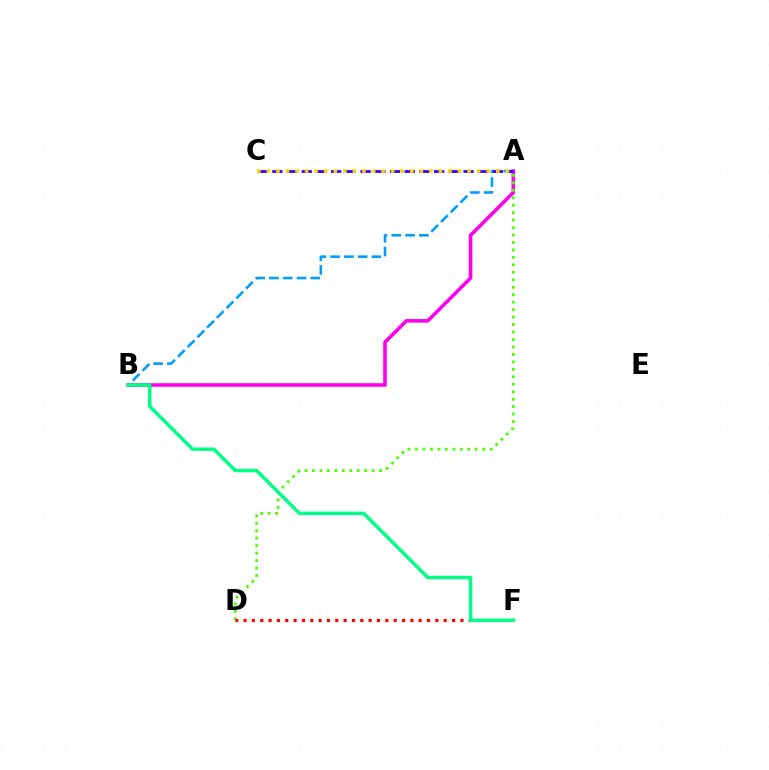{('A', 'B'): [{'color': '#009eff', 'line_style': 'dashed', 'thickness': 1.87}, {'color': '#ff00ed', 'line_style': 'solid', 'thickness': 2.59}], ('A', 'C'): [{'color': '#3700ff', 'line_style': 'dashed', 'thickness': 2.0}, {'color': '#ffd500', 'line_style': 'dotted', 'thickness': 2.6}], ('A', 'D'): [{'color': '#4fff00', 'line_style': 'dotted', 'thickness': 2.03}], ('D', 'F'): [{'color': '#ff0000', 'line_style': 'dotted', 'thickness': 2.27}], ('B', 'F'): [{'color': '#00ff86', 'line_style': 'solid', 'thickness': 2.48}]}